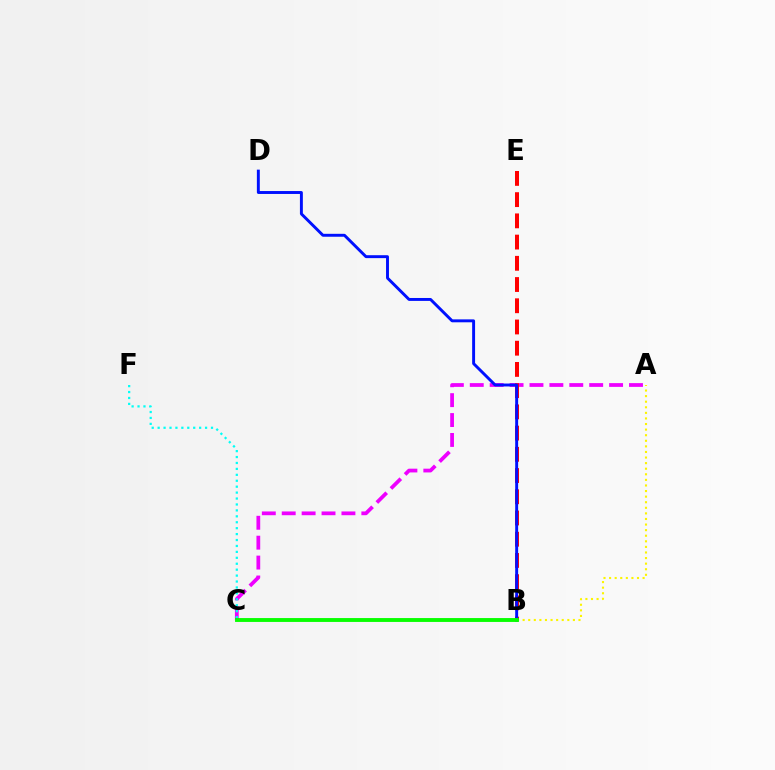{('A', 'B'): [{'color': '#fcf500', 'line_style': 'dotted', 'thickness': 1.52}], ('A', 'C'): [{'color': '#ee00ff', 'line_style': 'dashed', 'thickness': 2.7}], ('B', 'E'): [{'color': '#ff0000', 'line_style': 'dashed', 'thickness': 2.88}], ('B', 'D'): [{'color': '#0010ff', 'line_style': 'solid', 'thickness': 2.11}], ('C', 'F'): [{'color': '#00fff6', 'line_style': 'dotted', 'thickness': 1.61}], ('B', 'C'): [{'color': '#08ff00', 'line_style': 'solid', 'thickness': 2.79}]}